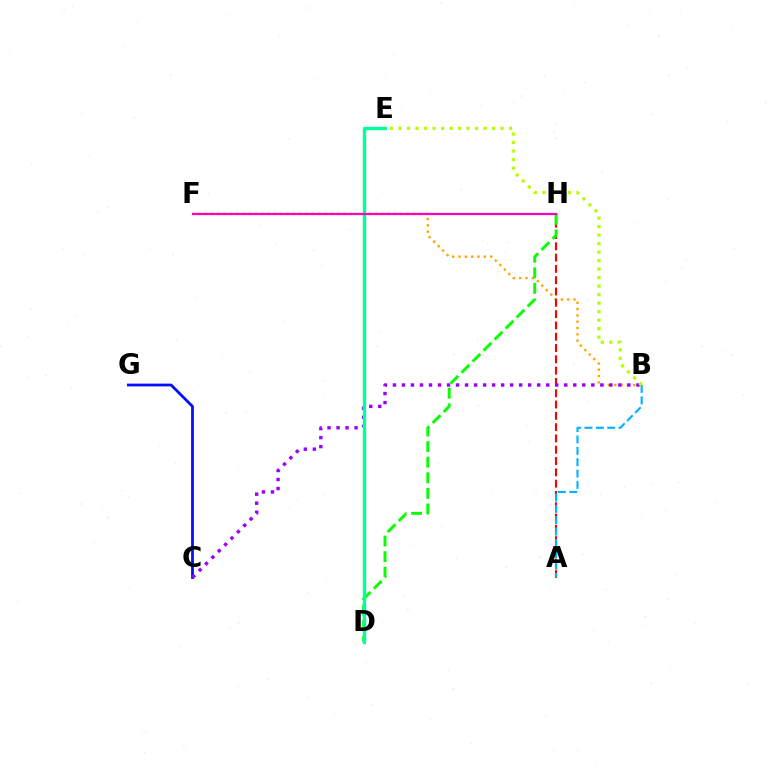{('B', 'F'): [{'color': '#ffa500', 'line_style': 'dotted', 'thickness': 1.72}], ('A', 'H'): [{'color': '#ff0000', 'line_style': 'dashed', 'thickness': 1.54}], ('D', 'H'): [{'color': '#08ff00', 'line_style': 'dashed', 'thickness': 2.12}], ('A', 'B'): [{'color': '#00b5ff', 'line_style': 'dashed', 'thickness': 1.54}], ('C', 'G'): [{'color': '#0010ff', 'line_style': 'solid', 'thickness': 1.99}], ('B', 'C'): [{'color': '#9b00ff', 'line_style': 'dotted', 'thickness': 2.45}], ('B', 'E'): [{'color': '#b3ff00', 'line_style': 'dotted', 'thickness': 2.31}], ('D', 'E'): [{'color': '#00ff9d', 'line_style': 'solid', 'thickness': 2.43}], ('F', 'H'): [{'color': '#ff00bd', 'line_style': 'solid', 'thickness': 1.59}]}